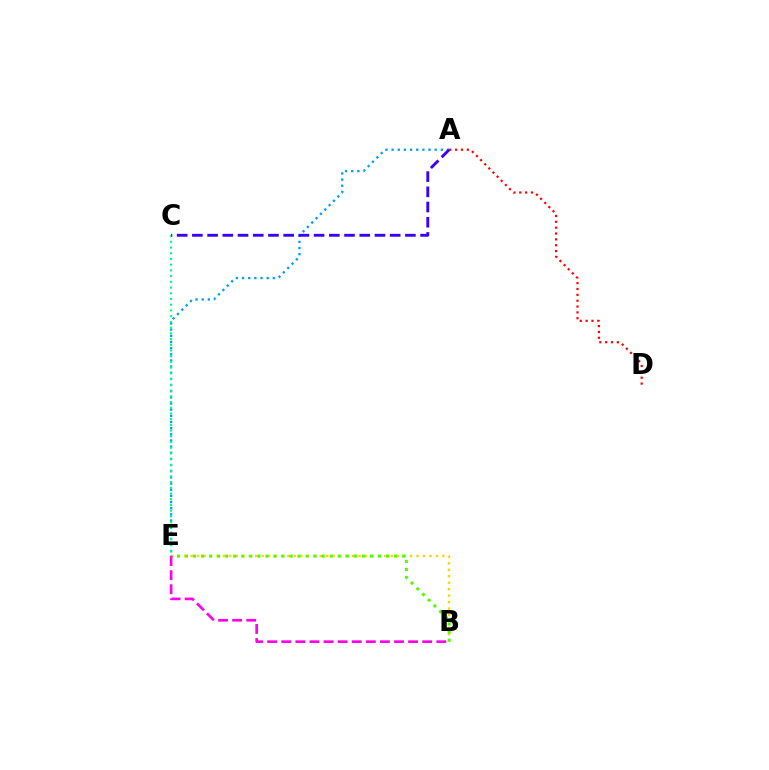{('A', 'E'): [{'color': '#009eff', 'line_style': 'dotted', 'thickness': 1.67}], ('B', 'E'): [{'color': '#ffd500', 'line_style': 'dotted', 'thickness': 1.75}, {'color': '#4fff00', 'line_style': 'dotted', 'thickness': 2.19}, {'color': '#ff00ed', 'line_style': 'dashed', 'thickness': 1.91}], ('C', 'E'): [{'color': '#00ff86', 'line_style': 'dotted', 'thickness': 1.55}], ('A', 'D'): [{'color': '#ff0000', 'line_style': 'dotted', 'thickness': 1.59}], ('A', 'C'): [{'color': '#3700ff', 'line_style': 'dashed', 'thickness': 2.07}]}